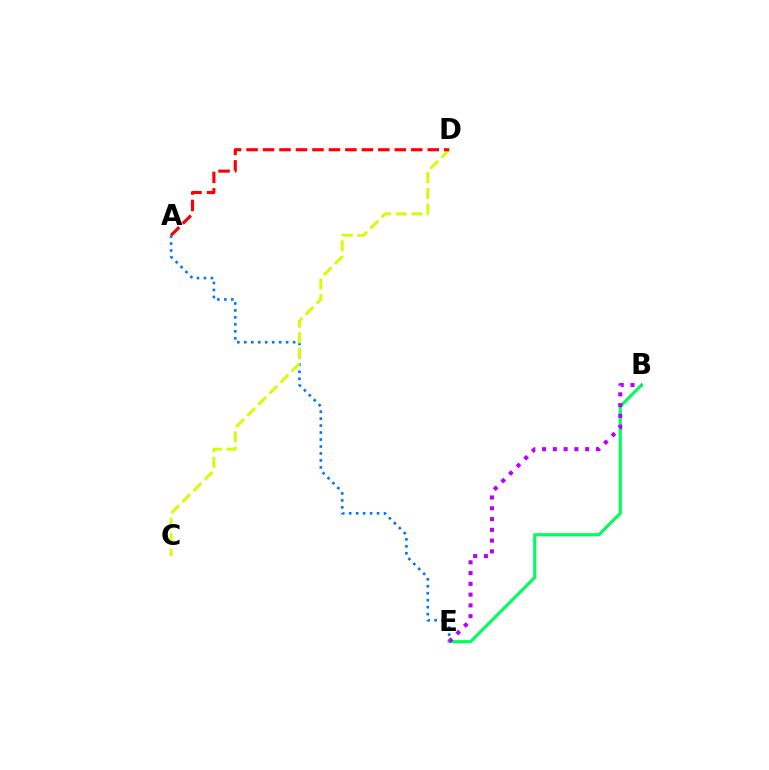{('A', 'E'): [{'color': '#0074ff', 'line_style': 'dotted', 'thickness': 1.89}], ('B', 'E'): [{'color': '#00ff5c', 'line_style': 'solid', 'thickness': 2.25}, {'color': '#b900ff', 'line_style': 'dotted', 'thickness': 2.93}], ('C', 'D'): [{'color': '#d1ff00', 'line_style': 'dashed', 'thickness': 2.13}], ('A', 'D'): [{'color': '#ff0000', 'line_style': 'dashed', 'thickness': 2.24}]}